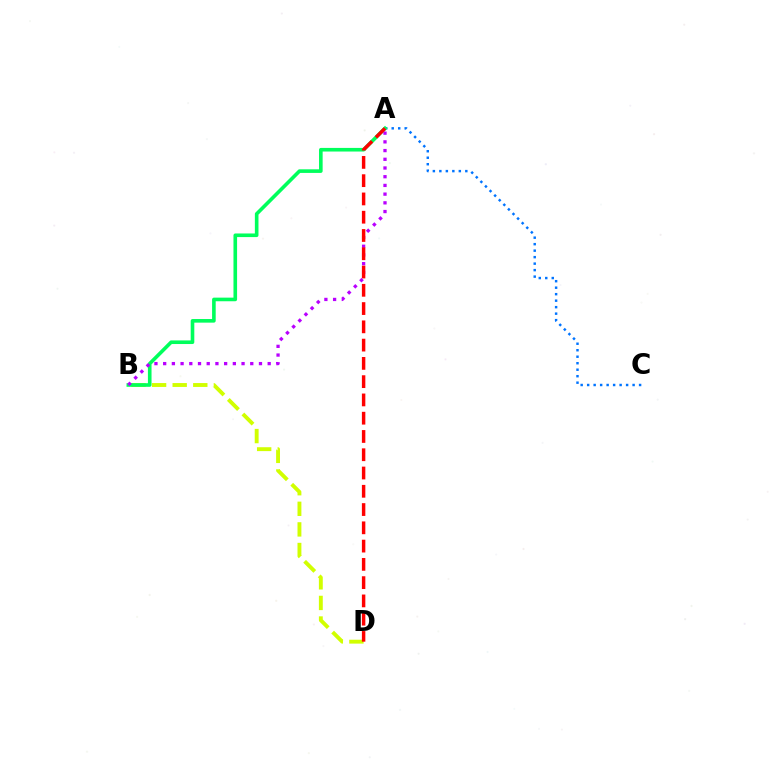{('B', 'D'): [{'color': '#d1ff00', 'line_style': 'dashed', 'thickness': 2.8}], ('A', 'C'): [{'color': '#0074ff', 'line_style': 'dotted', 'thickness': 1.76}], ('A', 'B'): [{'color': '#00ff5c', 'line_style': 'solid', 'thickness': 2.6}, {'color': '#b900ff', 'line_style': 'dotted', 'thickness': 2.37}], ('A', 'D'): [{'color': '#ff0000', 'line_style': 'dashed', 'thickness': 2.48}]}